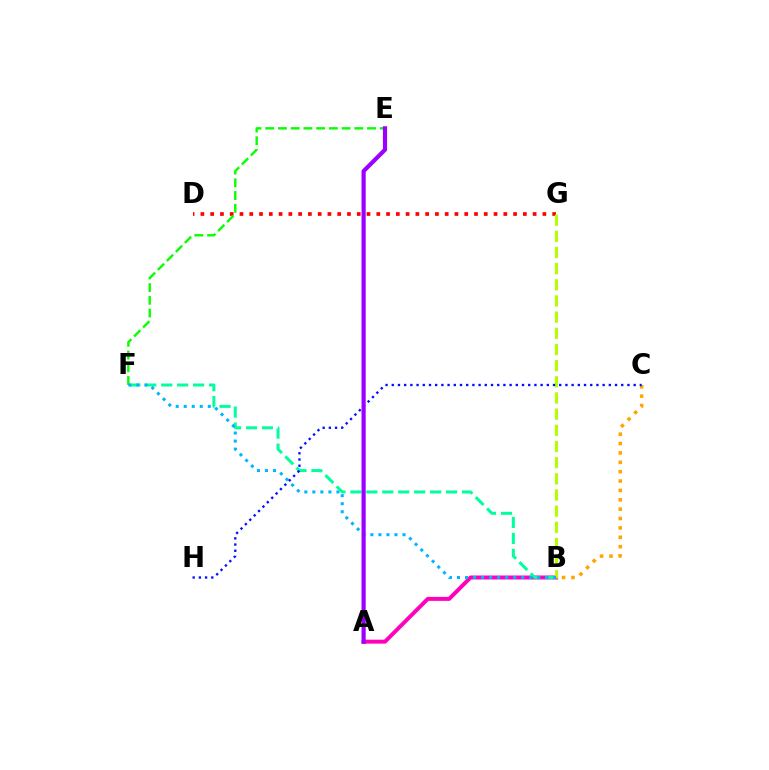{('A', 'B'): [{'color': '#ff00bd', 'line_style': 'solid', 'thickness': 2.86}], ('B', 'F'): [{'color': '#00ff9d', 'line_style': 'dashed', 'thickness': 2.17}, {'color': '#00b5ff', 'line_style': 'dotted', 'thickness': 2.18}], ('B', 'C'): [{'color': '#ffa500', 'line_style': 'dotted', 'thickness': 2.55}], ('D', 'G'): [{'color': '#ff0000', 'line_style': 'dotted', 'thickness': 2.65}], ('B', 'G'): [{'color': '#b3ff00', 'line_style': 'dashed', 'thickness': 2.2}], ('E', 'F'): [{'color': '#08ff00', 'line_style': 'dashed', 'thickness': 1.73}], ('C', 'H'): [{'color': '#0010ff', 'line_style': 'dotted', 'thickness': 1.69}], ('A', 'E'): [{'color': '#9b00ff', 'line_style': 'solid', 'thickness': 2.99}]}